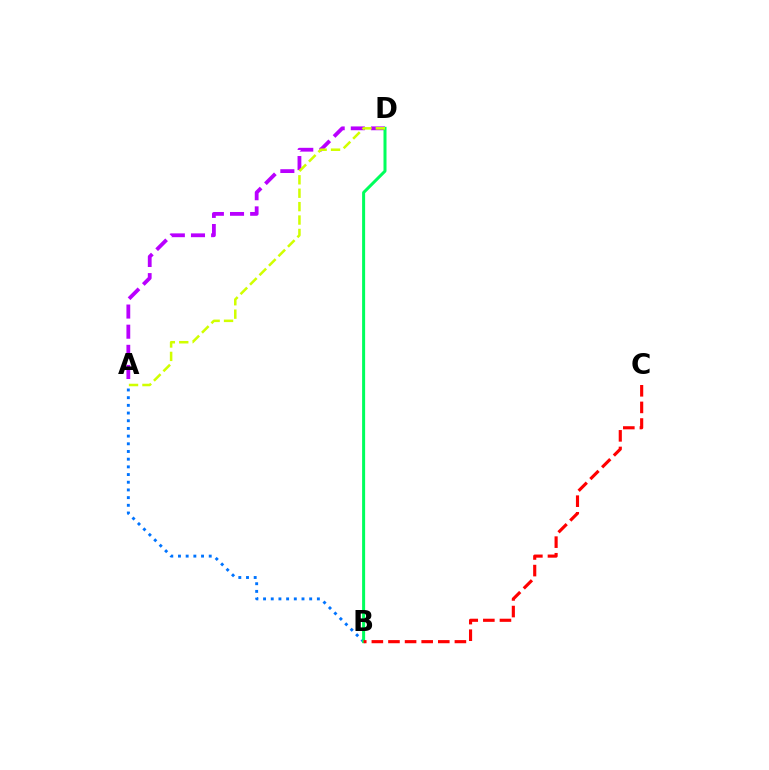{('A', 'D'): [{'color': '#b900ff', 'line_style': 'dashed', 'thickness': 2.74}, {'color': '#d1ff00', 'line_style': 'dashed', 'thickness': 1.82}], ('A', 'B'): [{'color': '#0074ff', 'line_style': 'dotted', 'thickness': 2.09}], ('B', 'D'): [{'color': '#00ff5c', 'line_style': 'solid', 'thickness': 2.17}], ('B', 'C'): [{'color': '#ff0000', 'line_style': 'dashed', 'thickness': 2.26}]}